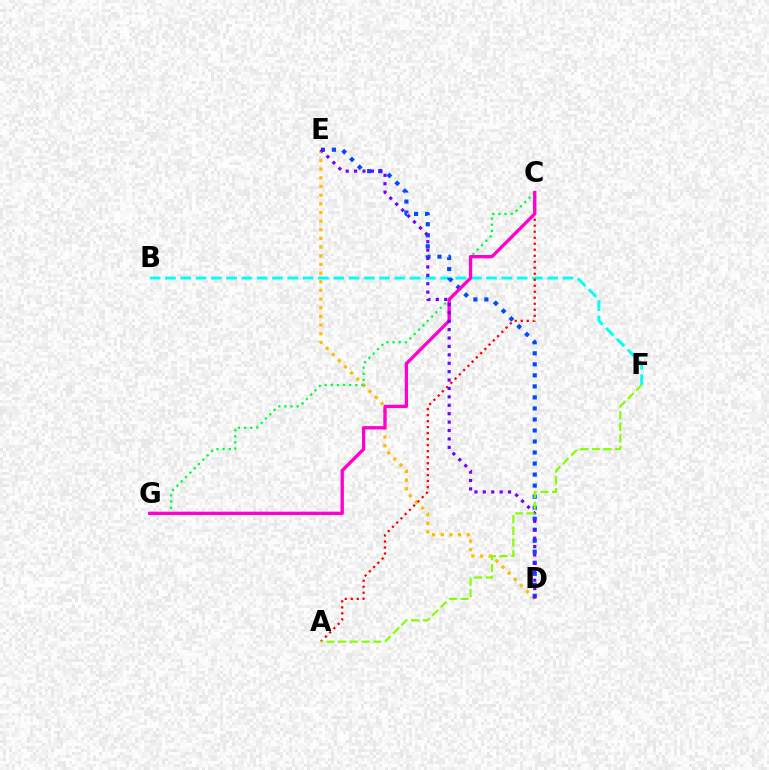{('D', 'E'): [{'color': '#ffbd00', 'line_style': 'dotted', 'thickness': 2.35}, {'color': '#004bff', 'line_style': 'dotted', 'thickness': 3.0}, {'color': '#7200ff', 'line_style': 'dotted', 'thickness': 2.28}], ('B', 'F'): [{'color': '#00fff6', 'line_style': 'dashed', 'thickness': 2.08}], ('A', 'C'): [{'color': '#ff0000', 'line_style': 'dotted', 'thickness': 1.63}], ('C', 'G'): [{'color': '#00ff39', 'line_style': 'dotted', 'thickness': 1.67}, {'color': '#ff00cf', 'line_style': 'solid', 'thickness': 2.39}], ('A', 'F'): [{'color': '#84ff00', 'line_style': 'dashed', 'thickness': 1.59}]}